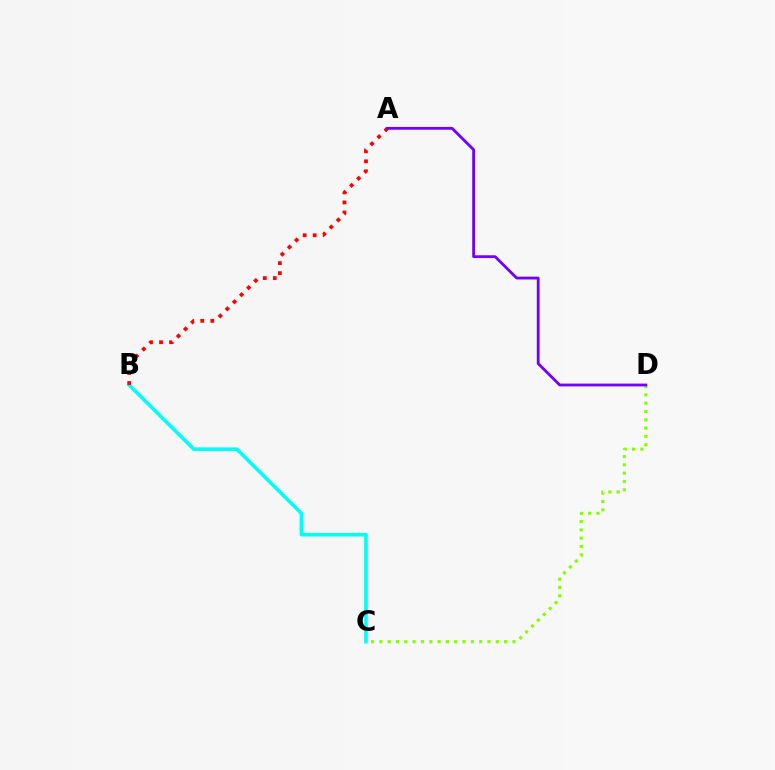{('C', 'D'): [{'color': '#84ff00', 'line_style': 'dotted', 'thickness': 2.26}], ('B', 'C'): [{'color': '#00fff6', 'line_style': 'solid', 'thickness': 2.6}], ('A', 'B'): [{'color': '#ff0000', 'line_style': 'dotted', 'thickness': 2.72}], ('A', 'D'): [{'color': '#7200ff', 'line_style': 'solid', 'thickness': 2.03}]}